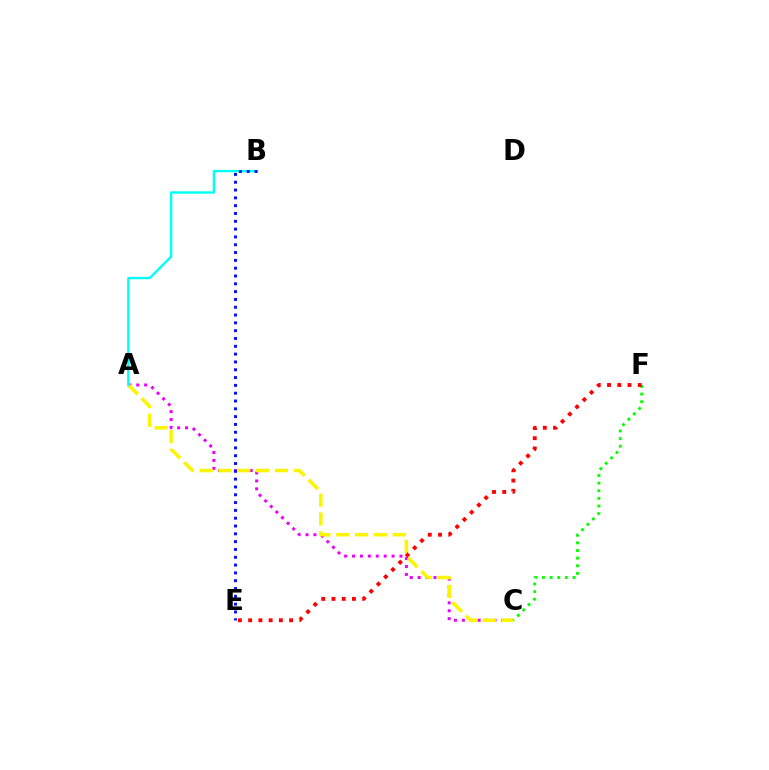{('A', 'C'): [{'color': '#ee00ff', 'line_style': 'dotted', 'thickness': 2.15}, {'color': '#fcf500', 'line_style': 'dashed', 'thickness': 2.56}], ('C', 'F'): [{'color': '#08ff00', 'line_style': 'dotted', 'thickness': 2.07}], ('E', 'F'): [{'color': '#ff0000', 'line_style': 'dotted', 'thickness': 2.78}], ('A', 'B'): [{'color': '#00fff6', 'line_style': 'solid', 'thickness': 1.72}], ('B', 'E'): [{'color': '#0010ff', 'line_style': 'dotted', 'thickness': 2.12}]}